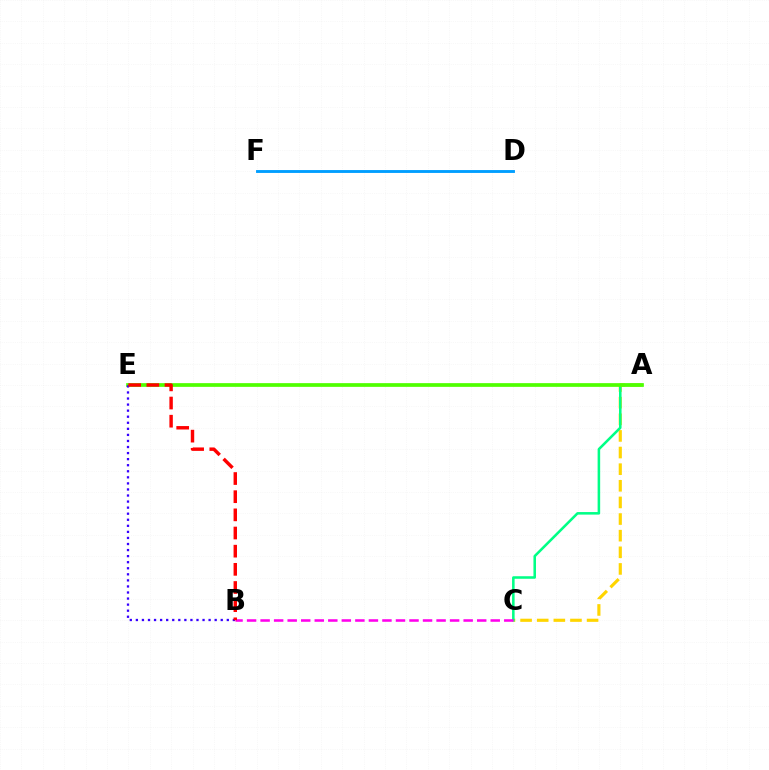{('A', 'C'): [{'color': '#ffd500', 'line_style': 'dashed', 'thickness': 2.26}, {'color': '#00ff86', 'line_style': 'solid', 'thickness': 1.84}], ('A', 'E'): [{'color': '#4fff00', 'line_style': 'solid', 'thickness': 2.67}], ('B', 'C'): [{'color': '#ff00ed', 'line_style': 'dashed', 'thickness': 1.84}], ('B', 'E'): [{'color': '#3700ff', 'line_style': 'dotted', 'thickness': 1.65}, {'color': '#ff0000', 'line_style': 'dashed', 'thickness': 2.47}], ('D', 'F'): [{'color': '#009eff', 'line_style': 'solid', 'thickness': 2.07}]}